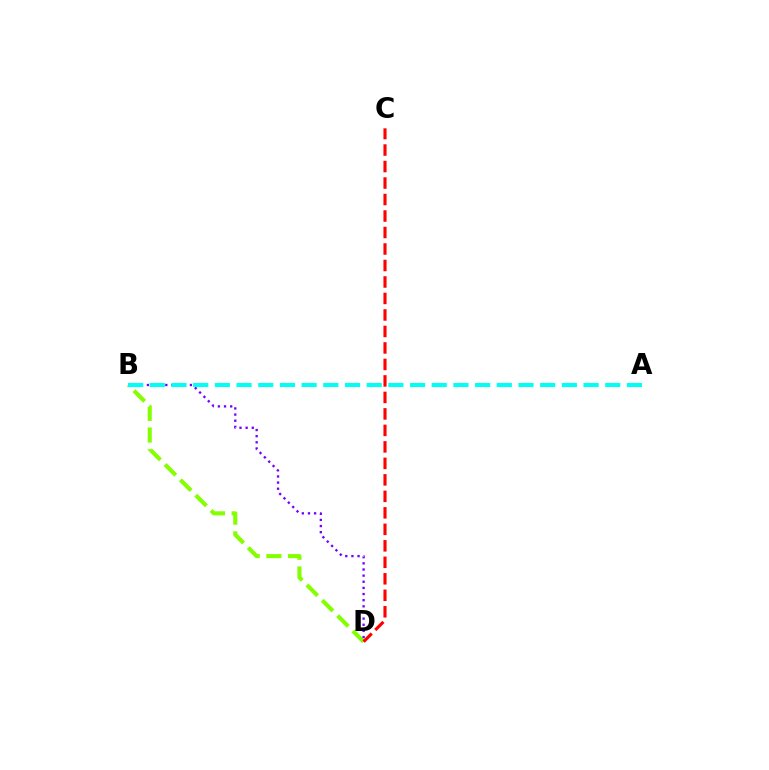{('B', 'D'): [{'color': '#84ff00', 'line_style': 'dashed', 'thickness': 2.95}, {'color': '#7200ff', 'line_style': 'dotted', 'thickness': 1.67}], ('C', 'D'): [{'color': '#ff0000', 'line_style': 'dashed', 'thickness': 2.24}], ('A', 'B'): [{'color': '#00fff6', 'line_style': 'dashed', 'thickness': 2.95}]}